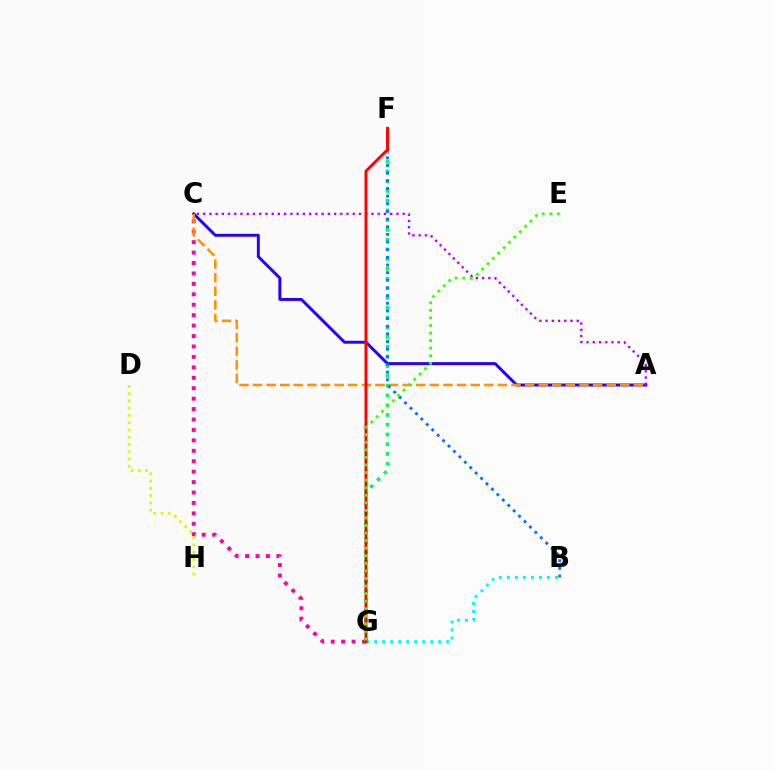{('C', 'G'): [{'color': '#ff00ac', 'line_style': 'dotted', 'thickness': 2.83}], ('A', 'C'): [{'color': '#2500ff', 'line_style': 'solid', 'thickness': 2.12}, {'color': '#b900ff', 'line_style': 'dotted', 'thickness': 1.69}, {'color': '#ff9400', 'line_style': 'dashed', 'thickness': 1.85}], ('D', 'H'): [{'color': '#d1ff00', 'line_style': 'dotted', 'thickness': 1.97}], ('F', 'G'): [{'color': '#00ff5c', 'line_style': 'dotted', 'thickness': 2.65}, {'color': '#ff0000', 'line_style': 'solid', 'thickness': 2.1}], ('B', 'F'): [{'color': '#0074ff', 'line_style': 'dotted', 'thickness': 2.08}], ('B', 'G'): [{'color': '#00fff6', 'line_style': 'dotted', 'thickness': 2.18}], ('E', 'G'): [{'color': '#3dff00', 'line_style': 'dotted', 'thickness': 2.05}]}